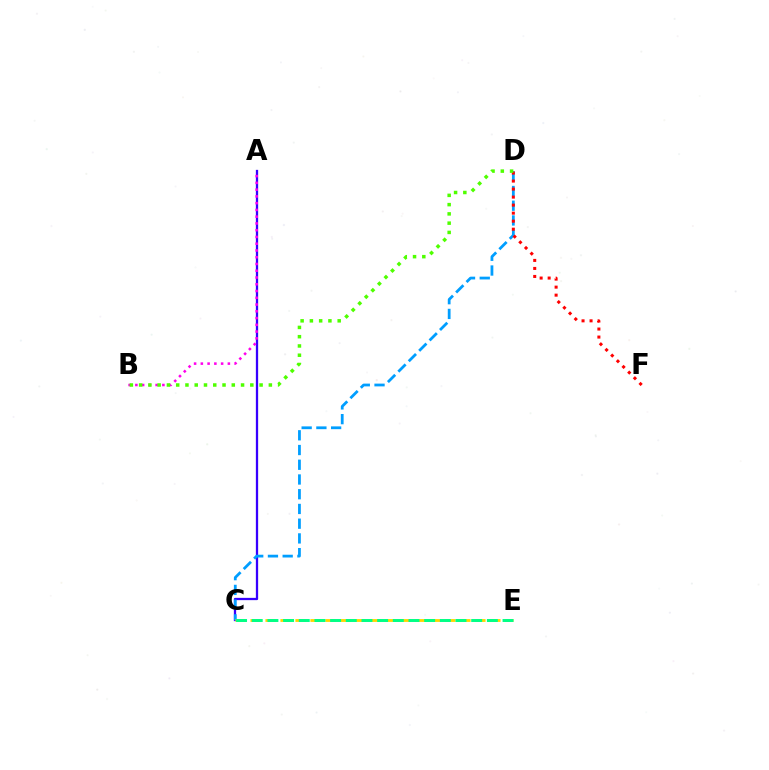{('A', 'C'): [{'color': '#3700ff', 'line_style': 'solid', 'thickness': 1.64}], ('C', 'D'): [{'color': '#009eff', 'line_style': 'dashed', 'thickness': 2.0}], ('C', 'E'): [{'color': '#ffd500', 'line_style': 'dashed', 'thickness': 2.03}, {'color': '#00ff86', 'line_style': 'dashed', 'thickness': 2.13}], ('D', 'F'): [{'color': '#ff0000', 'line_style': 'dotted', 'thickness': 2.18}], ('A', 'B'): [{'color': '#ff00ed', 'line_style': 'dotted', 'thickness': 1.84}], ('B', 'D'): [{'color': '#4fff00', 'line_style': 'dotted', 'thickness': 2.52}]}